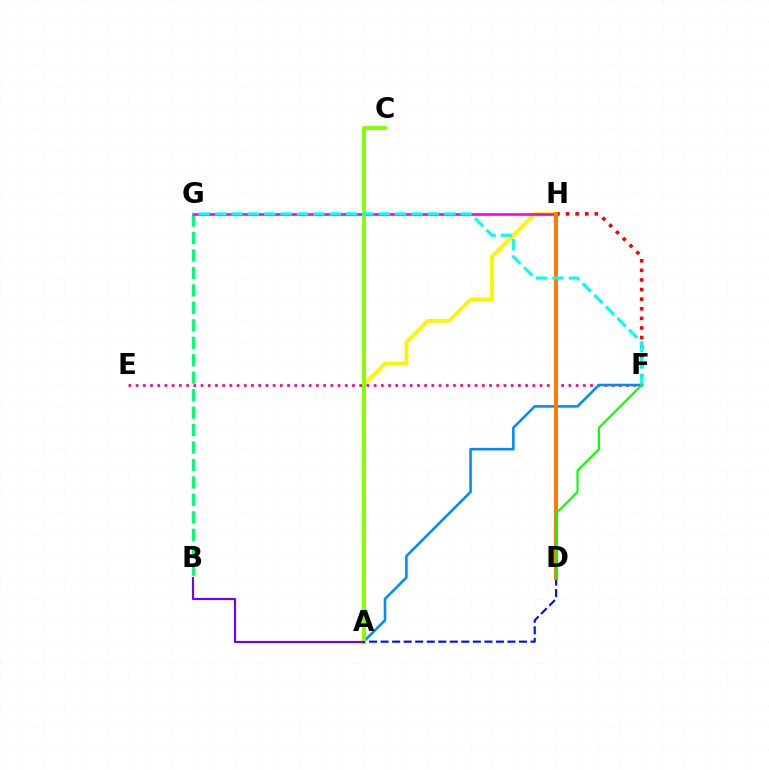{('A', 'H'): [{'color': '#fcf500', 'line_style': 'solid', 'thickness': 2.75}], ('E', 'F'): [{'color': '#ff0094', 'line_style': 'dotted', 'thickness': 1.96}], ('B', 'G'): [{'color': '#00ff74', 'line_style': 'dashed', 'thickness': 2.37}], ('A', 'D'): [{'color': '#0010ff', 'line_style': 'dashed', 'thickness': 1.57}], ('G', 'H'): [{'color': '#ee00ff', 'line_style': 'solid', 'thickness': 1.88}], ('A', 'F'): [{'color': '#008cff', 'line_style': 'solid', 'thickness': 1.86}], ('A', 'C'): [{'color': '#84ff00', 'line_style': 'solid', 'thickness': 2.79}], ('F', 'H'): [{'color': '#ff0000', 'line_style': 'dotted', 'thickness': 2.61}], ('D', 'H'): [{'color': '#ff7c00', 'line_style': 'solid', 'thickness': 2.87}], ('A', 'B'): [{'color': '#7200ff', 'line_style': 'solid', 'thickness': 1.55}], ('F', 'G'): [{'color': '#00fff6', 'line_style': 'dashed', 'thickness': 2.22}], ('D', 'F'): [{'color': '#08ff00', 'line_style': 'solid', 'thickness': 1.55}]}